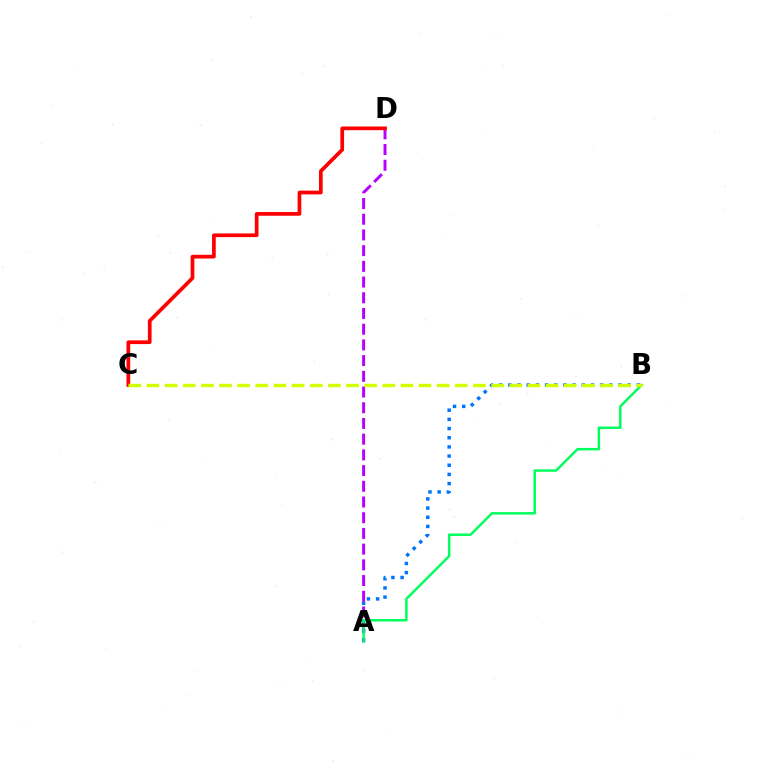{('A', 'B'): [{'color': '#0074ff', 'line_style': 'dotted', 'thickness': 2.49}, {'color': '#00ff5c', 'line_style': 'solid', 'thickness': 1.78}], ('A', 'D'): [{'color': '#b900ff', 'line_style': 'dashed', 'thickness': 2.13}], ('C', 'D'): [{'color': '#ff0000', 'line_style': 'solid', 'thickness': 2.67}], ('B', 'C'): [{'color': '#d1ff00', 'line_style': 'dashed', 'thickness': 2.46}]}